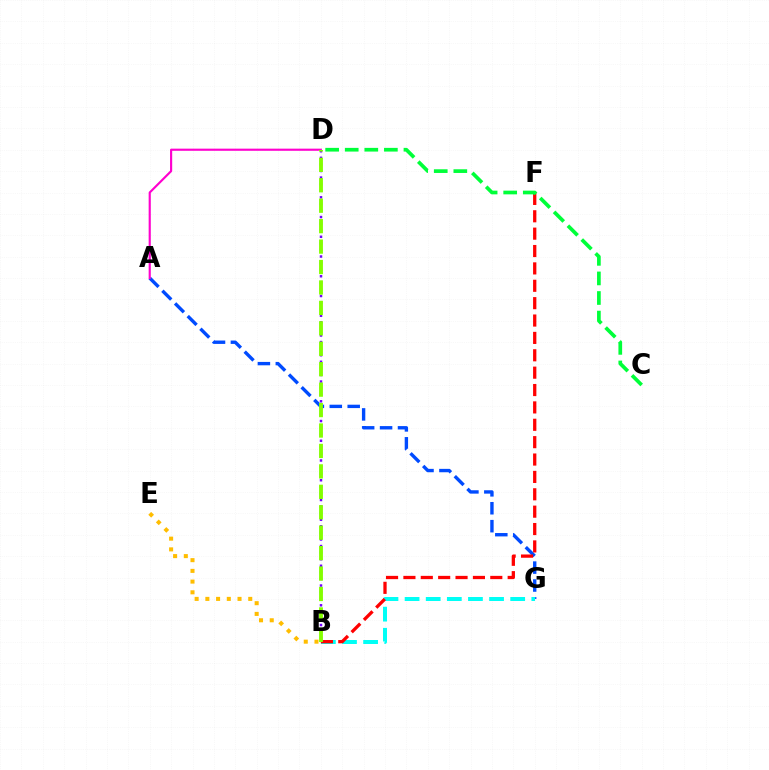{('A', 'G'): [{'color': '#004bff', 'line_style': 'dashed', 'thickness': 2.43}], ('B', 'E'): [{'color': '#ffbd00', 'line_style': 'dotted', 'thickness': 2.91}], ('B', 'D'): [{'color': '#7200ff', 'line_style': 'dotted', 'thickness': 1.79}, {'color': '#84ff00', 'line_style': 'dashed', 'thickness': 2.78}], ('B', 'G'): [{'color': '#00fff6', 'line_style': 'dashed', 'thickness': 2.87}], ('B', 'F'): [{'color': '#ff0000', 'line_style': 'dashed', 'thickness': 2.36}], ('A', 'D'): [{'color': '#ff00cf', 'line_style': 'solid', 'thickness': 1.54}], ('C', 'D'): [{'color': '#00ff39', 'line_style': 'dashed', 'thickness': 2.66}]}